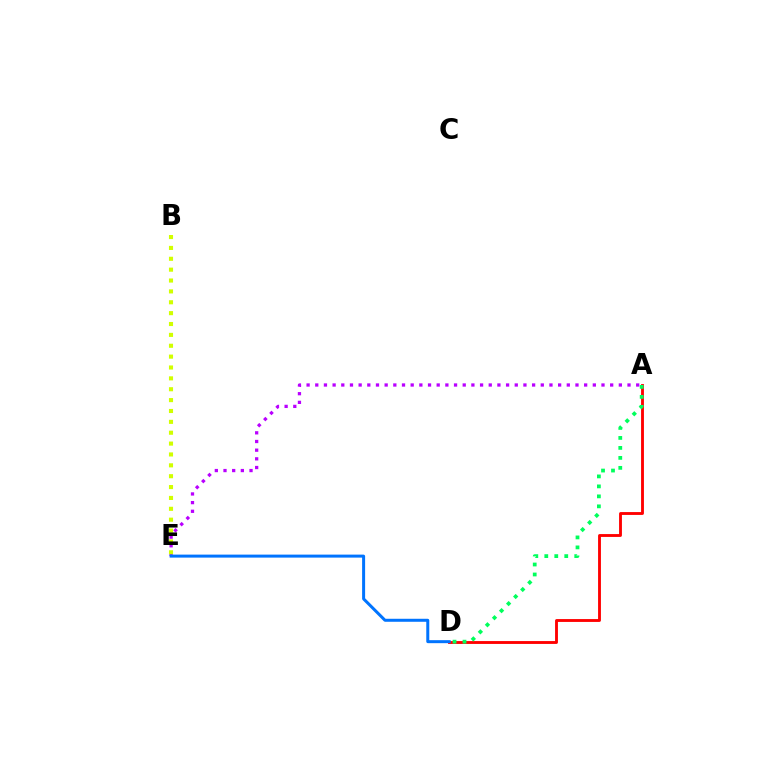{('A', 'D'): [{'color': '#ff0000', 'line_style': 'solid', 'thickness': 2.06}, {'color': '#00ff5c', 'line_style': 'dotted', 'thickness': 2.71}], ('A', 'E'): [{'color': '#b900ff', 'line_style': 'dotted', 'thickness': 2.36}], ('B', 'E'): [{'color': '#d1ff00', 'line_style': 'dotted', 'thickness': 2.95}], ('D', 'E'): [{'color': '#0074ff', 'line_style': 'solid', 'thickness': 2.16}]}